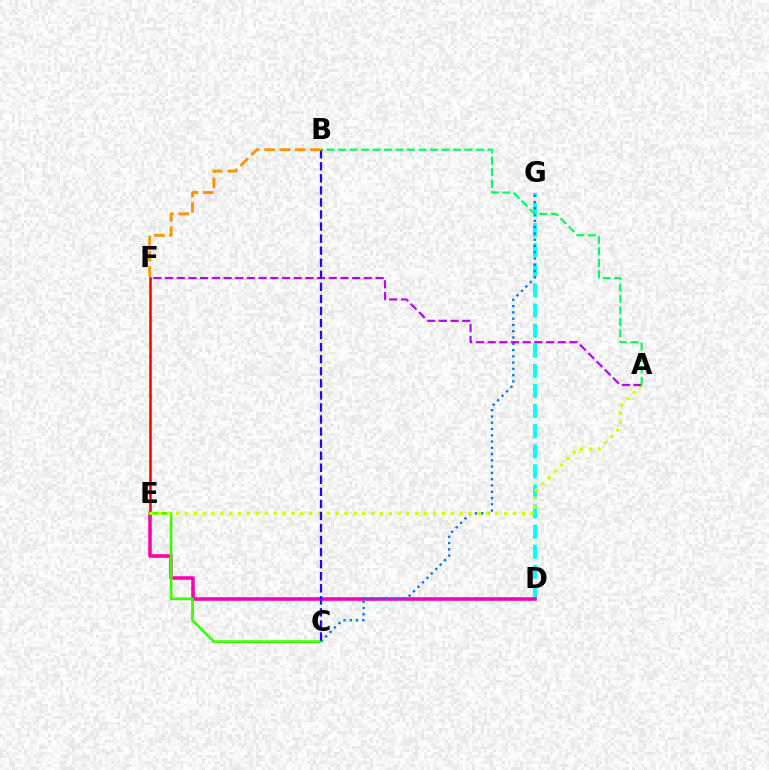{('E', 'F'): [{'color': '#ff0000', 'line_style': 'solid', 'thickness': 1.83}], ('D', 'G'): [{'color': '#00fff6', 'line_style': 'dashed', 'thickness': 2.73}], ('D', 'E'): [{'color': '#ff00ac', 'line_style': 'solid', 'thickness': 2.56}], ('C', 'G'): [{'color': '#0074ff', 'line_style': 'dotted', 'thickness': 1.7}], ('C', 'E'): [{'color': '#3dff00', 'line_style': 'solid', 'thickness': 1.97}], ('A', 'E'): [{'color': '#d1ff00', 'line_style': 'dotted', 'thickness': 2.41}], ('A', 'F'): [{'color': '#b900ff', 'line_style': 'dashed', 'thickness': 1.59}], ('A', 'B'): [{'color': '#00ff5c', 'line_style': 'dashed', 'thickness': 1.56}], ('B', 'C'): [{'color': '#2500ff', 'line_style': 'dashed', 'thickness': 1.64}], ('B', 'F'): [{'color': '#ff9400', 'line_style': 'dashed', 'thickness': 2.08}]}